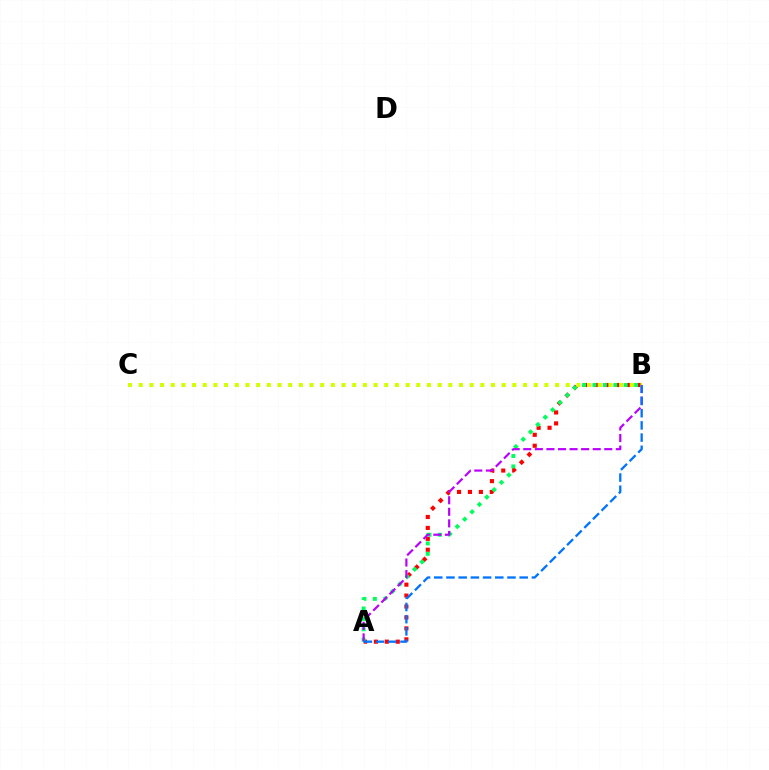{('A', 'B'): [{'color': '#ff0000', 'line_style': 'dotted', 'thickness': 2.97}, {'color': '#00ff5c', 'line_style': 'dotted', 'thickness': 2.83}, {'color': '#b900ff', 'line_style': 'dashed', 'thickness': 1.57}, {'color': '#0074ff', 'line_style': 'dashed', 'thickness': 1.66}], ('B', 'C'): [{'color': '#d1ff00', 'line_style': 'dotted', 'thickness': 2.9}]}